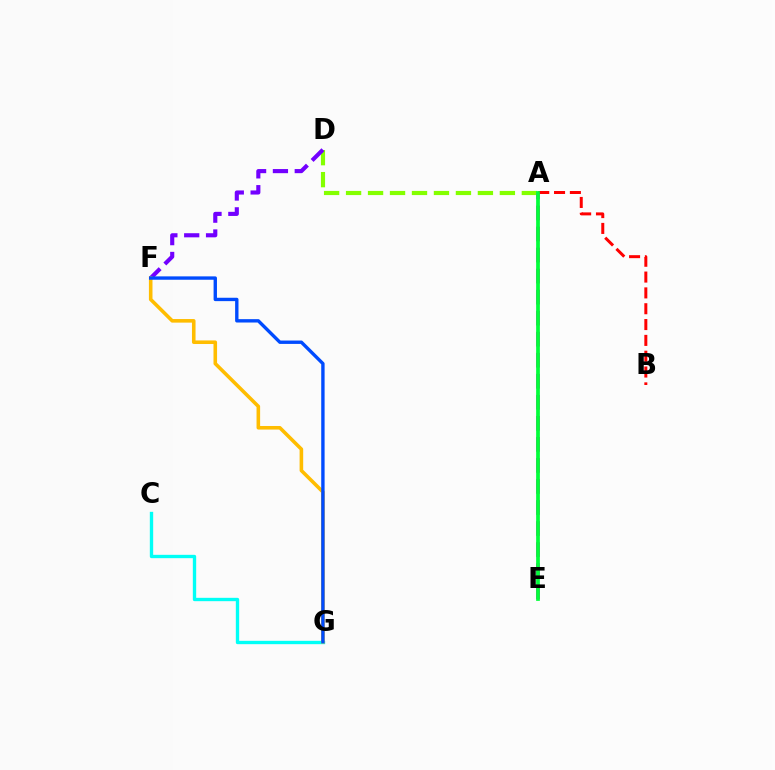{('A', 'D'): [{'color': '#84ff00', 'line_style': 'dashed', 'thickness': 2.98}], ('D', 'F'): [{'color': '#7200ff', 'line_style': 'dashed', 'thickness': 2.97}], ('A', 'E'): [{'color': '#ff00cf', 'line_style': 'dashed', 'thickness': 2.86}, {'color': '#00ff39', 'line_style': 'solid', 'thickness': 2.69}], ('A', 'B'): [{'color': '#ff0000', 'line_style': 'dashed', 'thickness': 2.15}], ('C', 'G'): [{'color': '#00fff6', 'line_style': 'solid', 'thickness': 2.41}], ('F', 'G'): [{'color': '#ffbd00', 'line_style': 'solid', 'thickness': 2.58}, {'color': '#004bff', 'line_style': 'solid', 'thickness': 2.43}]}